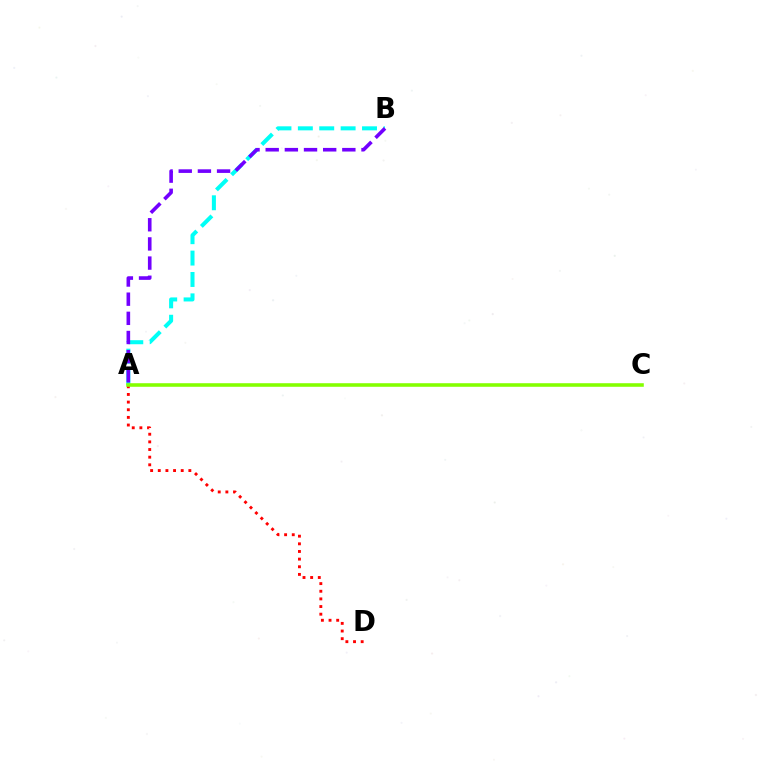{('A', 'D'): [{'color': '#ff0000', 'line_style': 'dotted', 'thickness': 2.08}], ('A', 'B'): [{'color': '#00fff6', 'line_style': 'dashed', 'thickness': 2.91}, {'color': '#7200ff', 'line_style': 'dashed', 'thickness': 2.6}], ('A', 'C'): [{'color': '#84ff00', 'line_style': 'solid', 'thickness': 2.57}]}